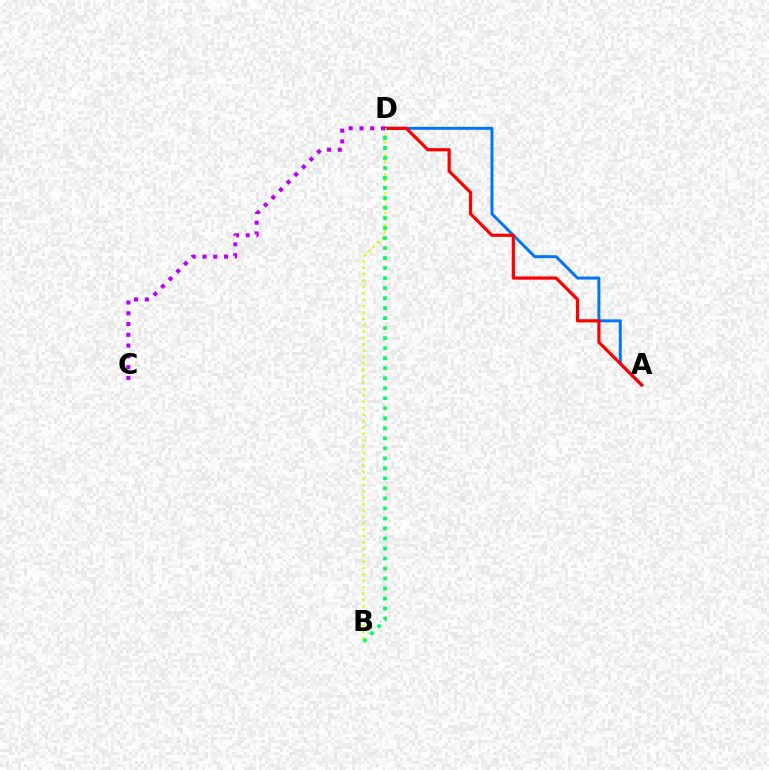{('A', 'D'): [{'color': '#0074ff', 'line_style': 'solid', 'thickness': 2.12}, {'color': '#ff0000', 'line_style': 'solid', 'thickness': 2.3}], ('B', 'D'): [{'color': '#d1ff00', 'line_style': 'dotted', 'thickness': 1.74}, {'color': '#00ff5c', 'line_style': 'dotted', 'thickness': 2.72}], ('C', 'D'): [{'color': '#b900ff', 'line_style': 'dotted', 'thickness': 2.93}]}